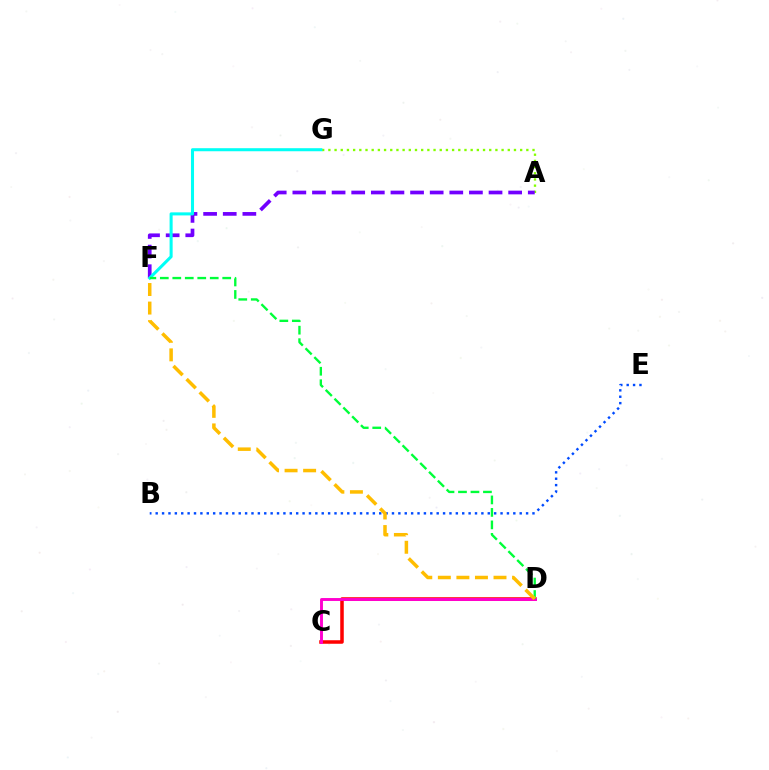{('B', 'E'): [{'color': '#004bff', 'line_style': 'dotted', 'thickness': 1.74}], ('A', 'G'): [{'color': '#84ff00', 'line_style': 'dotted', 'thickness': 1.68}], ('A', 'F'): [{'color': '#7200ff', 'line_style': 'dashed', 'thickness': 2.67}], ('C', 'D'): [{'color': '#ff0000', 'line_style': 'solid', 'thickness': 2.54}, {'color': '#ff00cf', 'line_style': 'solid', 'thickness': 2.1}], ('F', 'G'): [{'color': '#00fff6', 'line_style': 'solid', 'thickness': 2.2}], ('D', 'F'): [{'color': '#00ff39', 'line_style': 'dashed', 'thickness': 1.7}, {'color': '#ffbd00', 'line_style': 'dashed', 'thickness': 2.52}]}